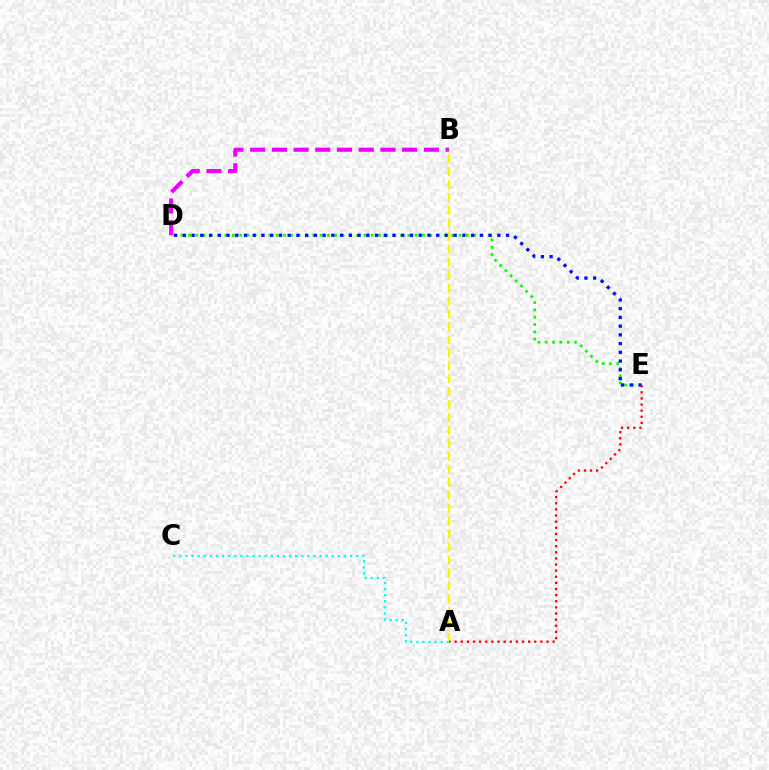{('B', 'D'): [{'color': '#ee00ff', 'line_style': 'dashed', 'thickness': 2.95}], ('D', 'E'): [{'color': '#08ff00', 'line_style': 'dotted', 'thickness': 1.99}, {'color': '#0010ff', 'line_style': 'dotted', 'thickness': 2.37}], ('A', 'C'): [{'color': '#00fff6', 'line_style': 'dotted', 'thickness': 1.66}], ('A', 'B'): [{'color': '#fcf500', 'line_style': 'dashed', 'thickness': 1.76}], ('A', 'E'): [{'color': '#ff0000', 'line_style': 'dotted', 'thickness': 1.66}]}